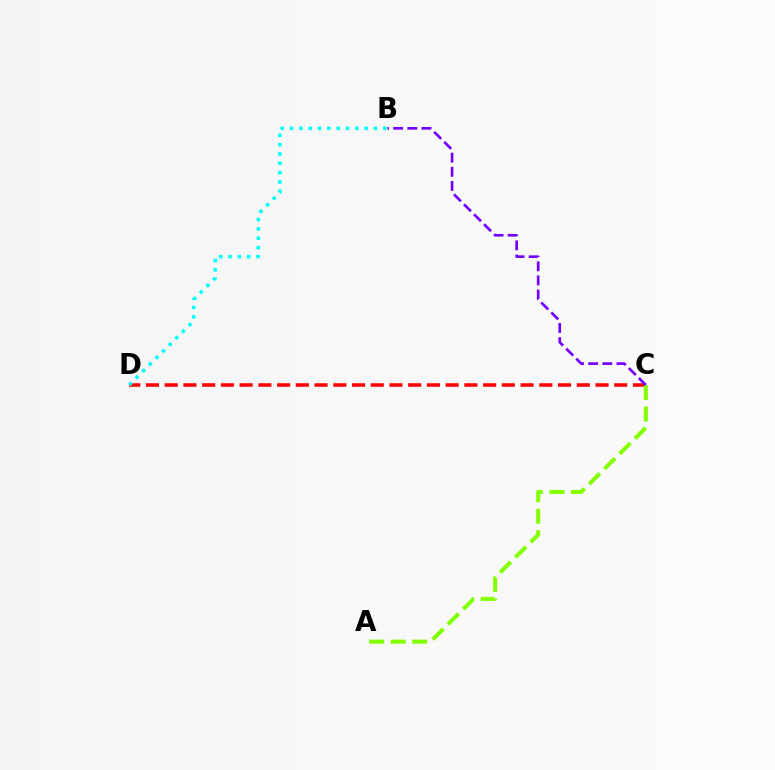{('C', 'D'): [{'color': '#ff0000', 'line_style': 'dashed', 'thickness': 2.54}], ('A', 'C'): [{'color': '#84ff00', 'line_style': 'dashed', 'thickness': 2.92}], ('B', 'D'): [{'color': '#00fff6', 'line_style': 'dotted', 'thickness': 2.53}], ('B', 'C'): [{'color': '#7200ff', 'line_style': 'dashed', 'thickness': 1.92}]}